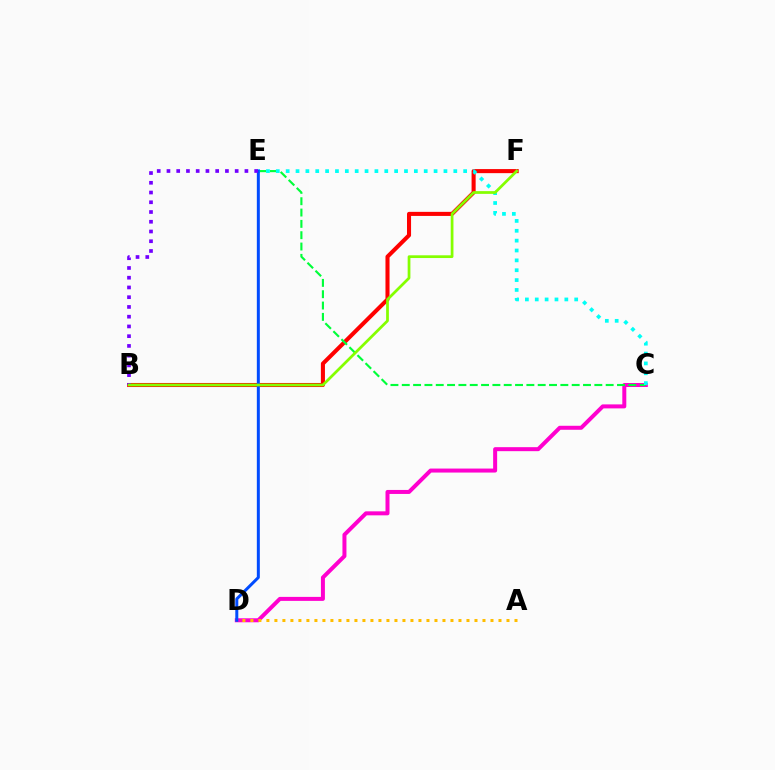{('B', 'F'): [{'color': '#ff0000', 'line_style': 'solid', 'thickness': 2.93}, {'color': '#84ff00', 'line_style': 'solid', 'thickness': 1.97}], ('C', 'D'): [{'color': '#ff00cf', 'line_style': 'solid', 'thickness': 2.88}], ('C', 'E'): [{'color': '#00ff39', 'line_style': 'dashed', 'thickness': 1.54}, {'color': '#00fff6', 'line_style': 'dotted', 'thickness': 2.68}], ('D', 'E'): [{'color': '#004bff', 'line_style': 'solid', 'thickness': 2.15}], ('B', 'E'): [{'color': '#7200ff', 'line_style': 'dotted', 'thickness': 2.65}], ('A', 'D'): [{'color': '#ffbd00', 'line_style': 'dotted', 'thickness': 2.17}]}